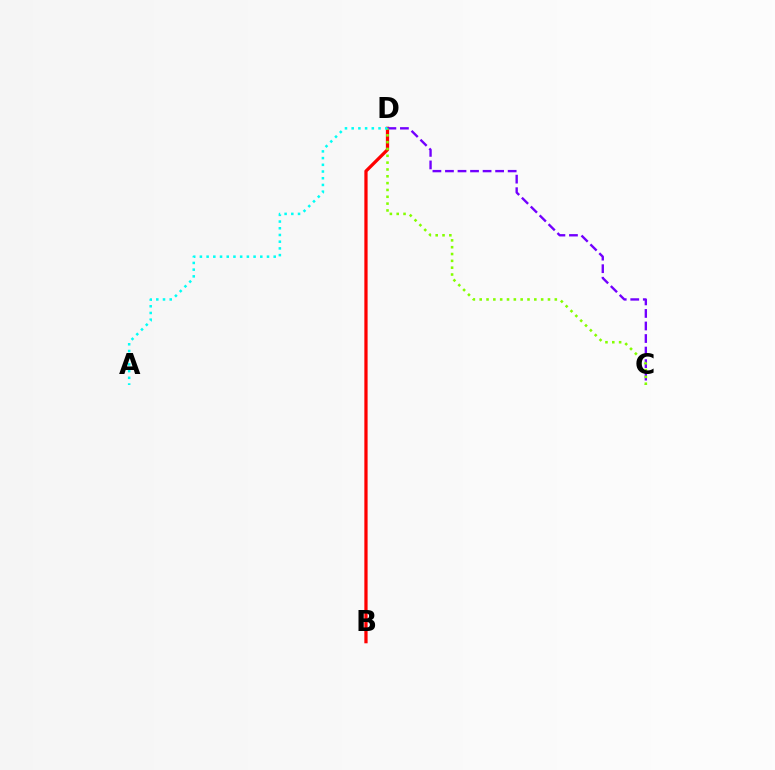{('B', 'D'): [{'color': '#ff0000', 'line_style': 'solid', 'thickness': 2.34}], ('C', 'D'): [{'color': '#7200ff', 'line_style': 'dashed', 'thickness': 1.7}, {'color': '#84ff00', 'line_style': 'dotted', 'thickness': 1.86}], ('A', 'D'): [{'color': '#00fff6', 'line_style': 'dotted', 'thickness': 1.82}]}